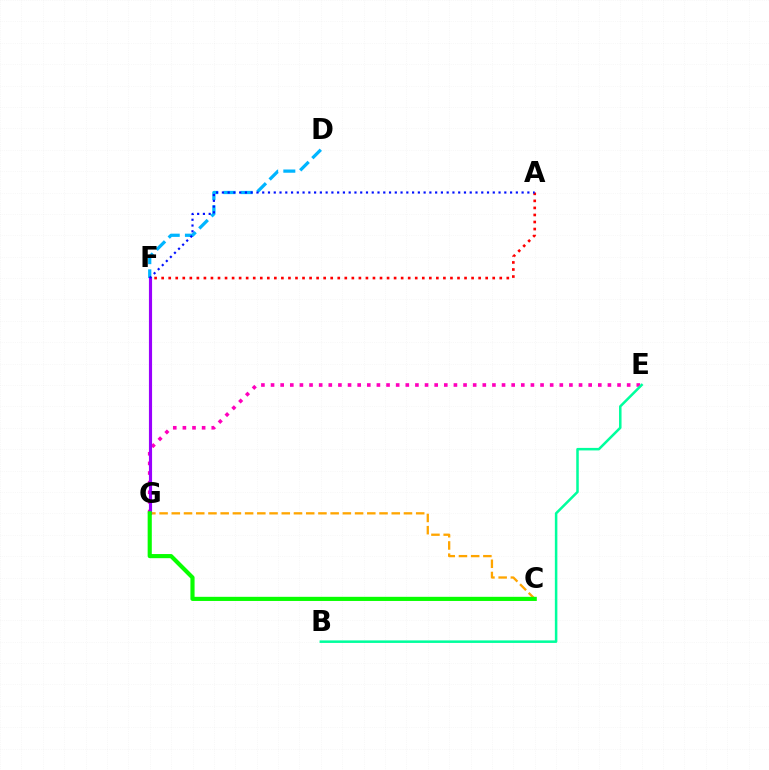{('E', 'G'): [{'color': '#ff00bd', 'line_style': 'dotted', 'thickness': 2.62}], ('F', 'G'): [{'color': '#b3ff00', 'line_style': 'solid', 'thickness': 1.9}, {'color': '#9b00ff', 'line_style': 'solid', 'thickness': 2.26}], ('C', 'G'): [{'color': '#ffa500', 'line_style': 'dashed', 'thickness': 1.66}, {'color': '#08ff00', 'line_style': 'solid', 'thickness': 2.98}], ('D', 'F'): [{'color': '#00b5ff', 'line_style': 'dashed', 'thickness': 2.33}], ('A', 'F'): [{'color': '#ff0000', 'line_style': 'dotted', 'thickness': 1.91}, {'color': '#0010ff', 'line_style': 'dotted', 'thickness': 1.57}], ('B', 'E'): [{'color': '#00ff9d', 'line_style': 'solid', 'thickness': 1.81}]}